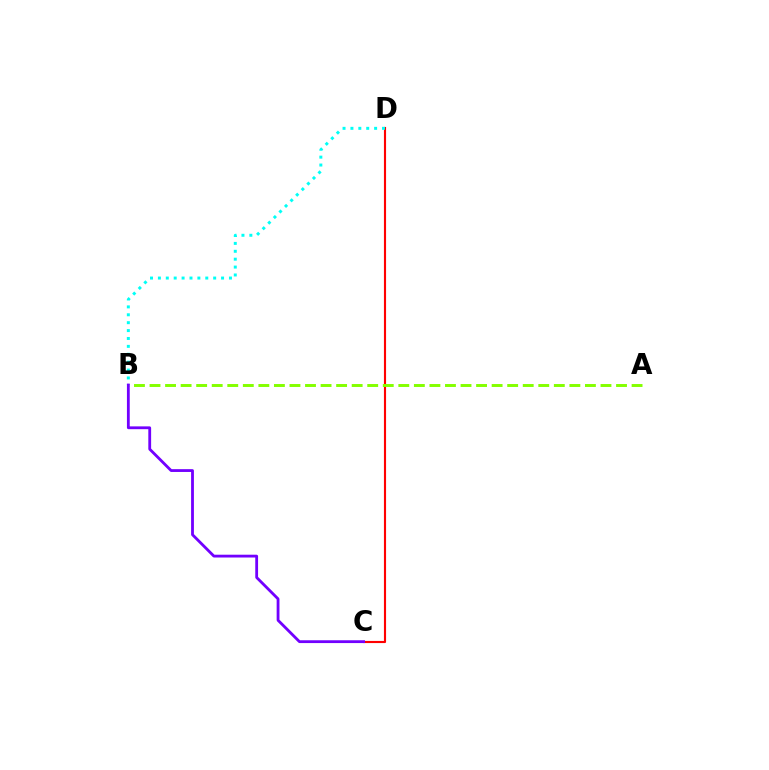{('C', 'D'): [{'color': '#ff0000', 'line_style': 'solid', 'thickness': 1.54}], ('A', 'B'): [{'color': '#84ff00', 'line_style': 'dashed', 'thickness': 2.11}], ('B', 'D'): [{'color': '#00fff6', 'line_style': 'dotted', 'thickness': 2.15}], ('B', 'C'): [{'color': '#7200ff', 'line_style': 'solid', 'thickness': 2.02}]}